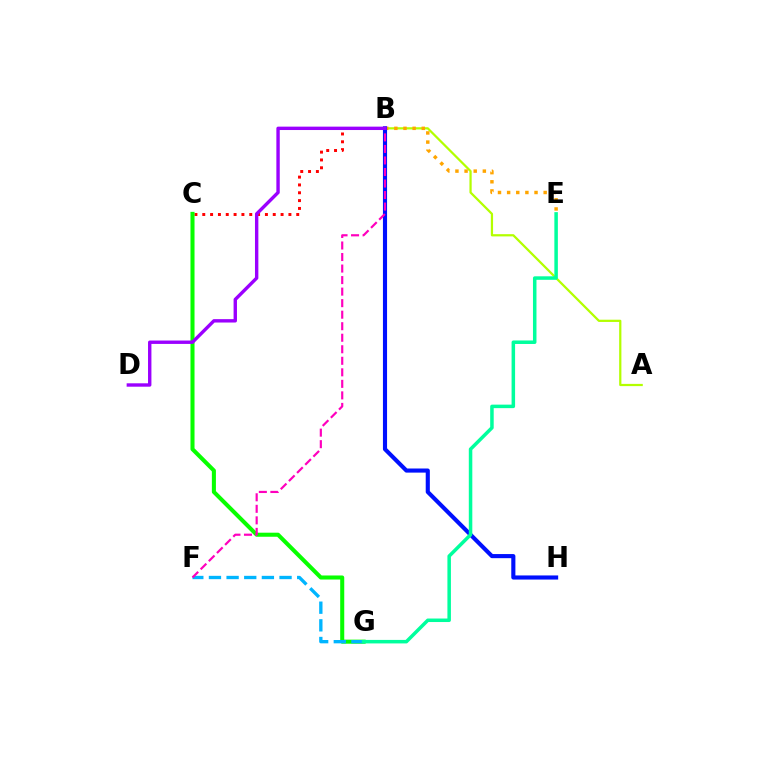{('B', 'C'): [{'color': '#ff0000', 'line_style': 'dotted', 'thickness': 2.13}], ('C', 'G'): [{'color': '#08ff00', 'line_style': 'solid', 'thickness': 2.92}], ('A', 'B'): [{'color': '#b3ff00', 'line_style': 'solid', 'thickness': 1.61}], ('F', 'G'): [{'color': '#00b5ff', 'line_style': 'dashed', 'thickness': 2.4}], ('B', 'E'): [{'color': '#ffa500', 'line_style': 'dotted', 'thickness': 2.48}], ('B', 'H'): [{'color': '#0010ff', 'line_style': 'solid', 'thickness': 2.96}], ('B', 'F'): [{'color': '#ff00bd', 'line_style': 'dashed', 'thickness': 1.57}], ('E', 'G'): [{'color': '#00ff9d', 'line_style': 'solid', 'thickness': 2.53}], ('B', 'D'): [{'color': '#9b00ff', 'line_style': 'solid', 'thickness': 2.44}]}